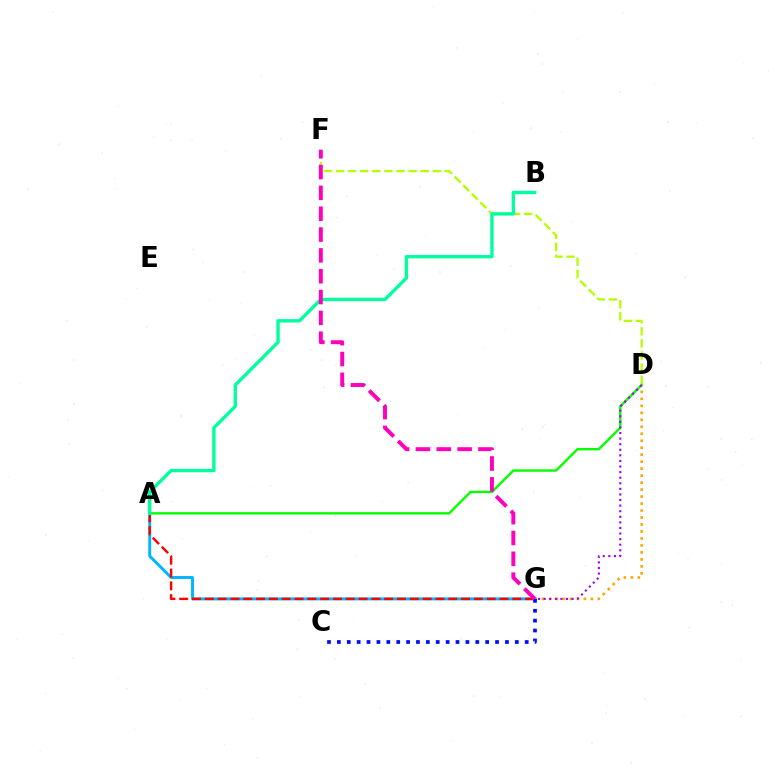{('D', 'F'): [{'color': '#b3ff00', 'line_style': 'dashed', 'thickness': 1.64}], ('A', 'D'): [{'color': '#08ff00', 'line_style': 'solid', 'thickness': 1.73}], ('D', 'G'): [{'color': '#ffa500', 'line_style': 'dotted', 'thickness': 1.9}, {'color': '#9b00ff', 'line_style': 'dotted', 'thickness': 1.52}], ('A', 'G'): [{'color': '#00b5ff', 'line_style': 'solid', 'thickness': 2.11}, {'color': '#ff0000', 'line_style': 'dashed', 'thickness': 1.74}], ('C', 'G'): [{'color': '#0010ff', 'line_style': 'dotted', 'thickness': 2.69}], ('A', 'B'): [{'color': '#00ff9d', 'line_style': 'solid', 'thickness': 2.43}], ('F', 'G'): [{'color': '#ff00bd', 'line_style': 'dashed', 'thickness': 2.83}]}